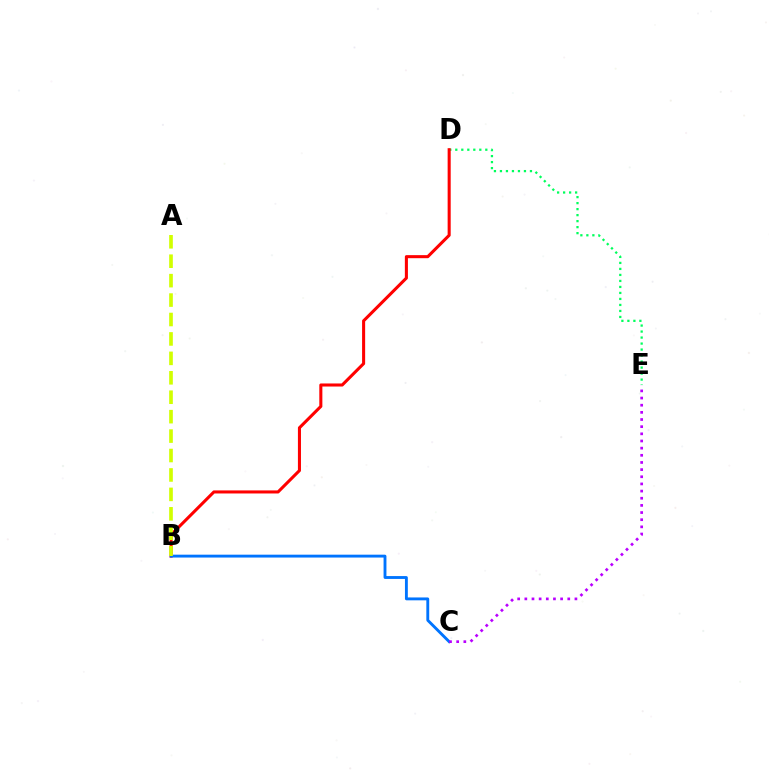{('D', 'E'): [{'color': '#00ff5c', 'line_style': 'dotted', 'thickness': 1.63}], ('B', 'D'): [{'color': '#ff0000', 'line_style': 'solid', 'thickness': 2.2}], ('B', 'C'): [{'color': '#0074ff', 'line_style': 'solid', 'thickness': 2.07}], ('A', 'B'): [{'color': '#d1ff00', 'line_style': 'dashed', 'thickness': 2.64}], ('C', 'E'): [{'color': '#b900ff', 'line_style': 'dotted', 'thickness': 1.94}]}